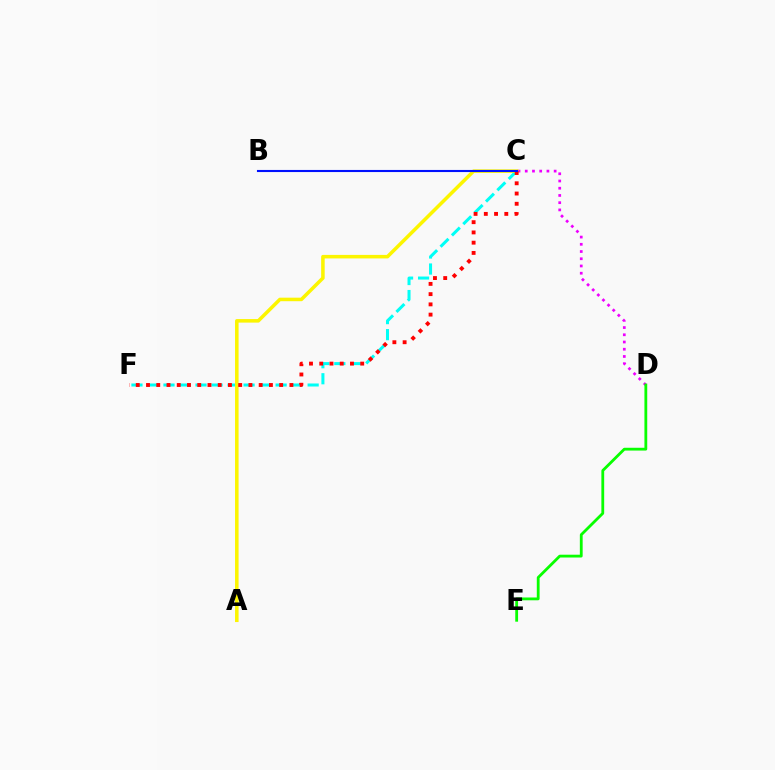{('C', 'F'): [{'color': '#00fff6', 'line_style': 'dashed', 'thickness': 2.18}, {'color': '#ff0000', 'line_style': 'dotted', 'thickness': 2.78}], ('C', 'D'): [{'color': '#ee00ff', 'line_style': 'dotted', 'thickness': 1.96}], ('D', 'E'): [{'color': '#08ff00', 'line_style': 'solid', 'thickness': 2.02}], ('A', 'C'): [{'color': '#fcf500', 'line_style': 'solid', 'thickness': 2.55}], ('B', 'C'): [{'color': '#0010ff', 'line_style': 'solid', 'thickness': 1.52}]}